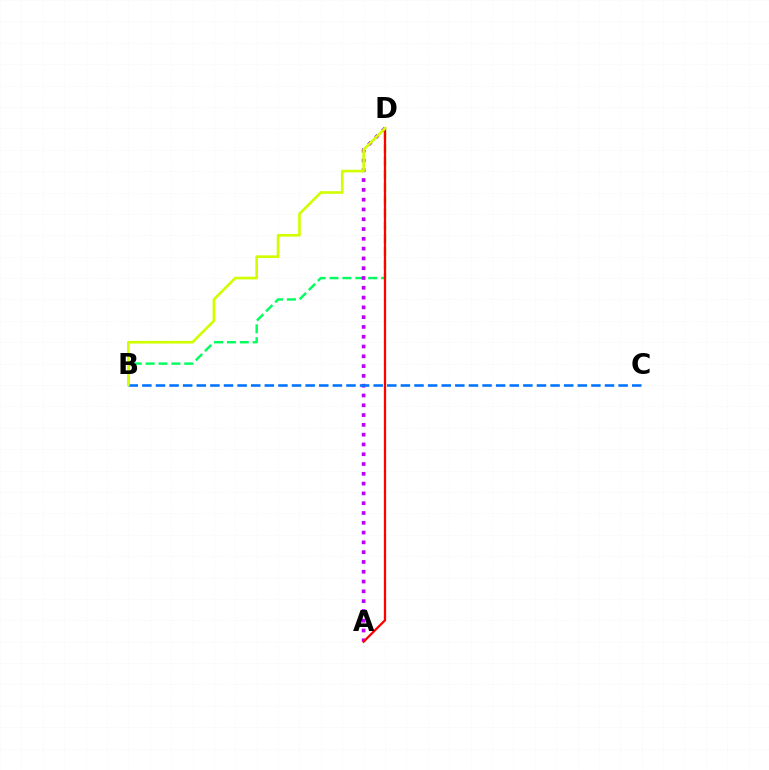{('B', 'D'): [{'color': '#00ff5c', 'line_style': 'dashed', 'thickness': 1.75}, {'color': '#d1ff00', 'line_style': 'solid', 'thickness': 1.92}], ('A', 'D'): [{'color': '#b900ff', 'line_style': 'dotted', 'thickness': 2.66}, {'color': '#ff0000', 'line_style': 'solid', 'thickness': 1.64}], ('B', 'C'): [{'color': '#0074ff', 'line_style': 'dashed', 'thickness': 1.85}]}